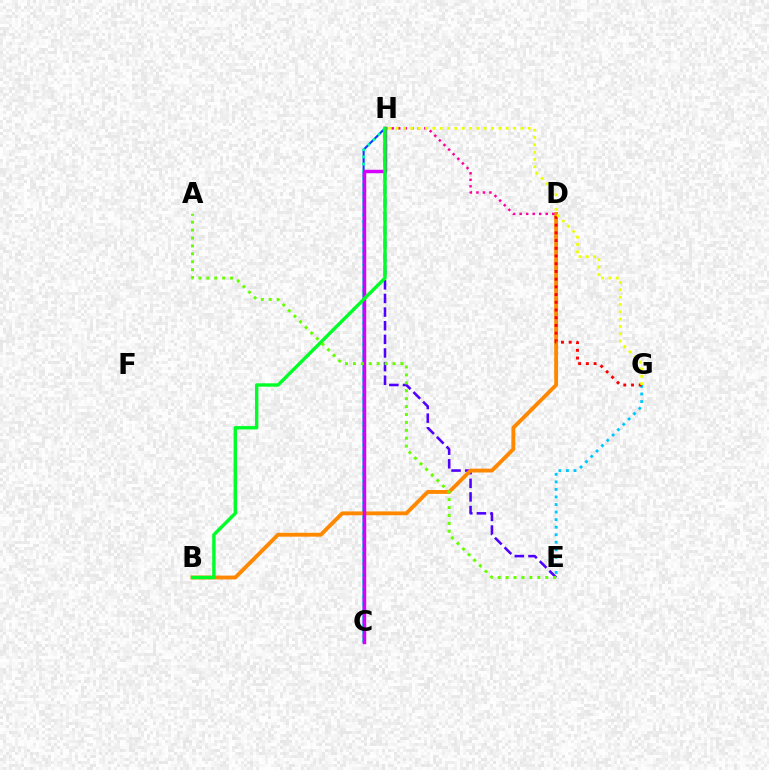{('E', 'H'): [{'color': '#4f00ff', 'line_style': 'dashed', 'thickness': 1.85}], ('C', 'H'): [{'color': '#003fff', 'line_style': 'solid', 'thickness': 1.52}, {'color': '#00ffaf', 'line_style': 'dotted', 'thickness': 1.96}, {'color': '#d600ff', 'line_style': 'solid', 'thickness': 2.48}], ('B', 'D'): [{'color': '#ff8800', 'line_style': 'solid', 'thickness': 2.78}], ('E', 'G'): [{'color': '#00c7ff', 'line_style': 'dotted', 'thickness': 2.05}], ('D', 'G'): [{'color': '#ff0000', 'line_style': 'dotted', 'thickness': 2.1}], ('D', 'H'): [{'color': '#ff00a0', 'line_style': 'dotted', 'thickness': 1.77}], ('G', 'H'): [{'color': '#eeff00', 'line_style': 'dotted', 'thickness': 1.99}], ('B', 'H'): [{'color': '#00ff27', 'line_style': 'solid', 'thickness': 2.44}], ('A', 'E'): [{'color': '#66ff00', 'line_style': 'dotted', 'thickness': 2.15}]}